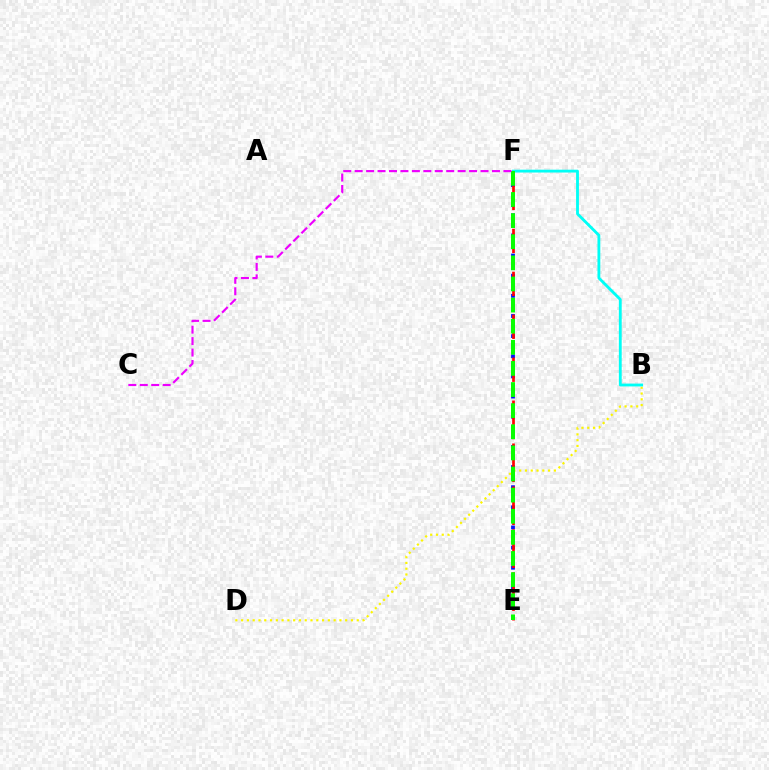{('B', 'D'): [{'color': '#fcf500', 'line_style': 'dotted', 'thickness': 1.57}], ('E', 'F'): [{'color': '#0010ff', 'line_style': 'dotted', 'thickness': 2.74}, {'color': '#ff0000', 'line_style': 'dashed', 'thickness': 1.94}, {'color': '#08ff00', 'line_style': 'dashed', 'thickness': 2.87}], ('B', 'F'): [{'color': '#00fff6', 'line_style': 'solid', 'thickness': 2.04}], ('C', 'F'): [{'color': '#ee00ff', 'line_style': 'dashed', 'thickness': 1.55}]}